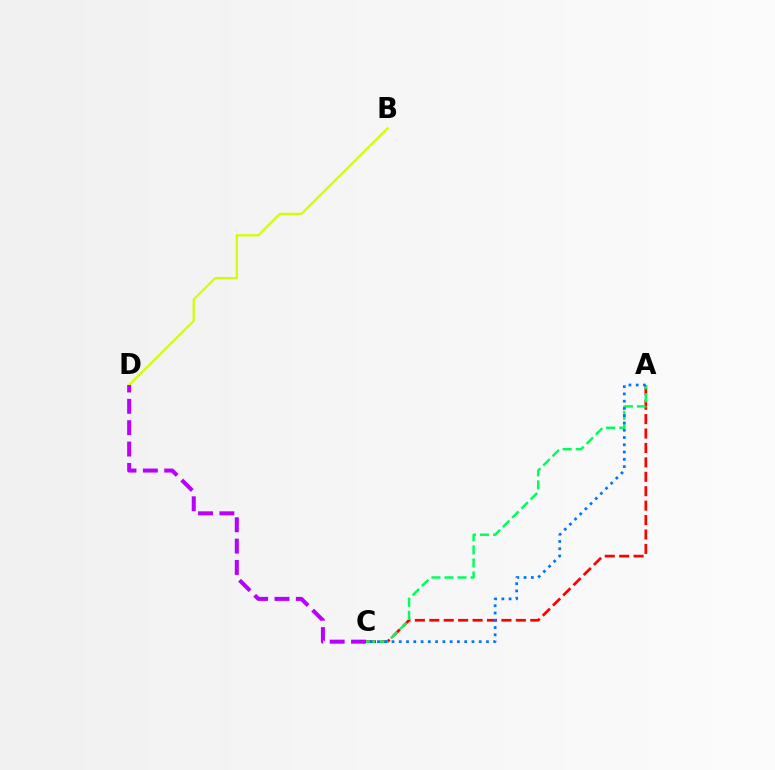{('B', 'D'): [{'color': '#d1ff00', 'line_style': 'solid', 'thickness': 1.61}], ('C', 'D'): [{'color': '#b900ff', 'line_style': 'dashed', 'thickness': 2.9}], ('A', 'C'): [{'color': '#ff0000', 'line_style': 'dashed', 'thickness': 1.96}, {'color': '#00ff5c', 'line_style': 'dashed', 'thickness': 1.77}, {'color': '#0074ff', 'line_style': 'dotted', 'thickness': 1.97}]}